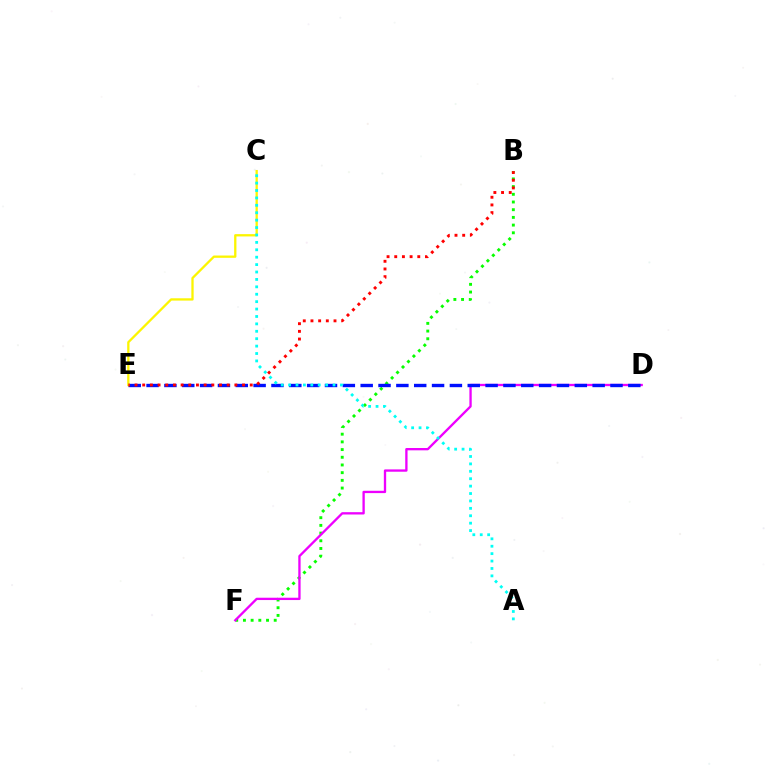{('B', 'F'): [{'color': '#08ff00', 'line_style': 'dotted', 'thickness': 2.09}], ('D', 'F'): [{'color': '#ee00ff', 'line_style': 'solid', 'thickness': 1.67}], ('D', 'E'): [{'color': '#0010ff', 'line_style': 'dashed', 'thickness': 2.42}], ('C', 'E'): [{'color': '#fcf500', 'line_style': 'solid', 'thickness': 1.66}], ('A', 'C'): [{'color': '#00fff6', 'line_style': 'dotted', 'thickness': 2.01}], ('B', 'E'): [{'color': '#ff0000', 'line_style': 'dotted', 'thickness': 2.09}]}